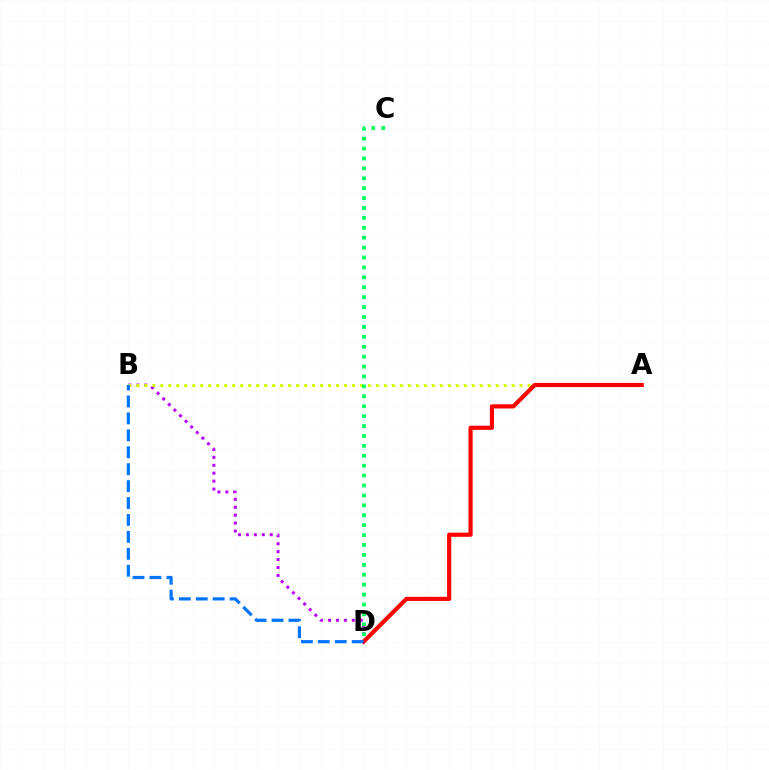{('B', 'D'): [{'color': '#b900ff', 'line_style': 'dotted', 'thickness': 2.15}, {'color': '#0074ff', 'line_style': 'dashed', 'thickness': 2.3}], ('A', 'B'): [{'color': '#d1ff00', 'line_style': 'dotted', 'thickness': 2.17}], ('A', 'D'): [{'color': '#ff0000', 'line_style': 'solid', 'thickness': 3.0}], ('C', 'D'): [{'color': '#00ff5c', 'line_style': 'dotted', 'thickness': 2.69}]}